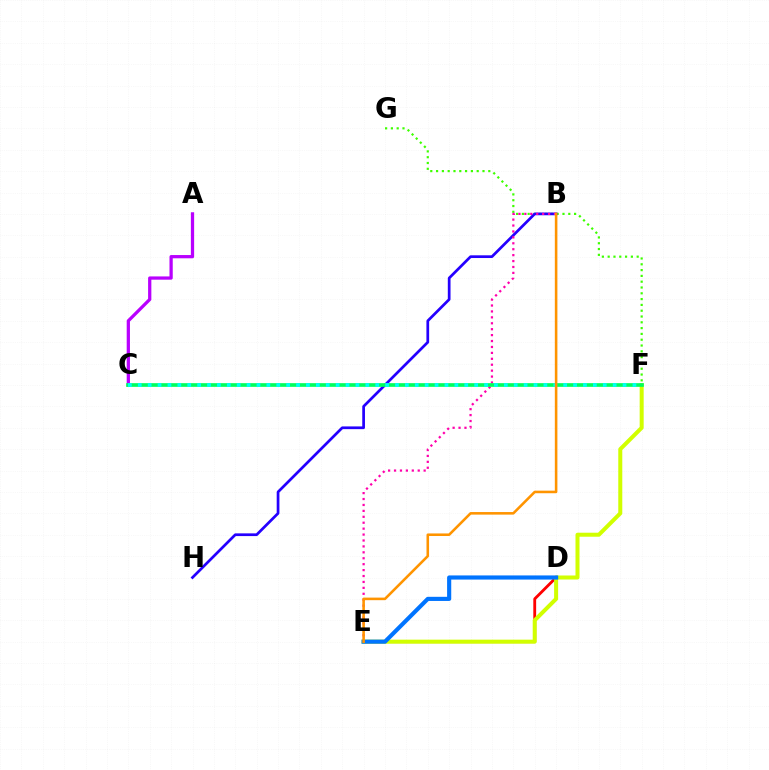{('D', 'E'): [{'color': '#ff0000', 'line_style': 'solid', 'thickness': 2.04}, {'color': '#0074ff', 'line_style': 'solid', 'thickness': 2.98}], ('F', 'G'): [{'color': '#3dff00', 'line_style': 'dotted', 'thickness': 1.58}], ('E', 'F'): [{'color': '#d1ff00', 'line_style': 'solid', 'thickness': 2.89}], ('B', 'H'): [{'color': '#2500ff', 'line_style': 'solid', 'thickness': 1.96}], ('A', 'C'): [{'color': '#b900ff', 'line_style': 'solid', 'thickness': 2.35}], ('B', 'E'): [{'color': '#ff00ac', 'line_style': 'dotted', 'thickness': 1.61}, {'color': '#ff9400', 'line_style': 'solid', 'thickness': 1.85}], ('C', 'F'): [{'color': '#00ff5c', 'line_style': 'solid', 'thickness': 2.64}, {'color': '#00fff6', 'line_style': 'dotted', 'thickness': 2.69}]}